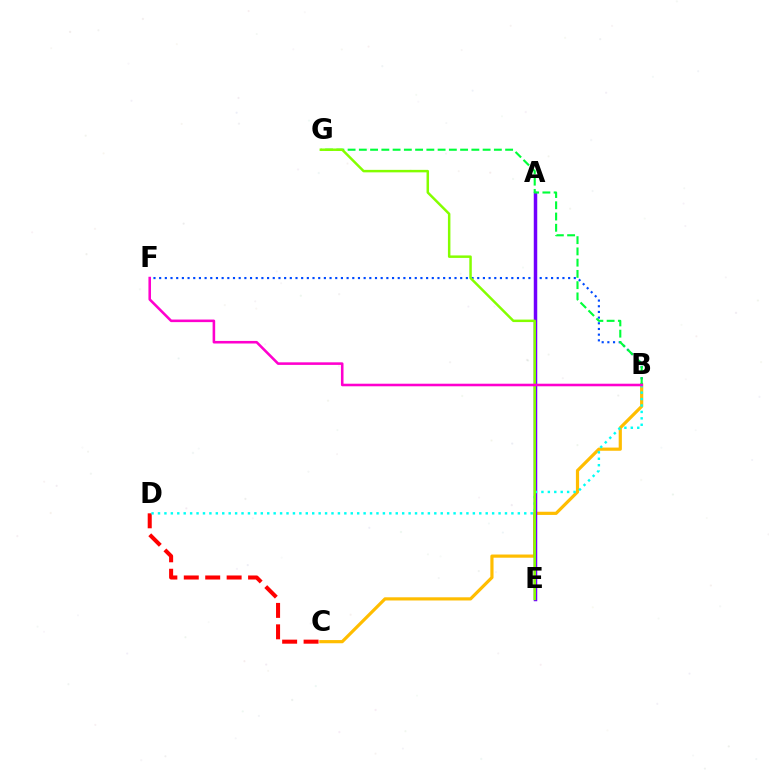{('B', 'C'): [{'color': '#ffbd00', 'line_style': 'solid', 'thickness': 2.29}], ('B', 'F'): [{'color': '#004bff', 'line_style': 'dotted', 'thickness': 1.54}, {'color': '#ff00cf', 'line_style': 'solid', 'thickness': 1.85}], ('A', 'E'): [{'color': '#7200ff', 'line_style': 'solid', 'thickness': 2.51}], ('B', 'G'): [{'color': '#00ff39', 'line_style': 'dashed', 'thickness': 1.53}], ('C', 'D'): [{'color': '#ff0000', 'line_style': 'dashed', 'thickness': 2.91}], ('B', 'D'): [{'color': '#00fff6', 'line_style': 'dotted', 'thickness': 1.75}], ('E', 'G'): [{'color': '#84ff00', 'line_style': 'solid', 'thickness': 1.79}]}